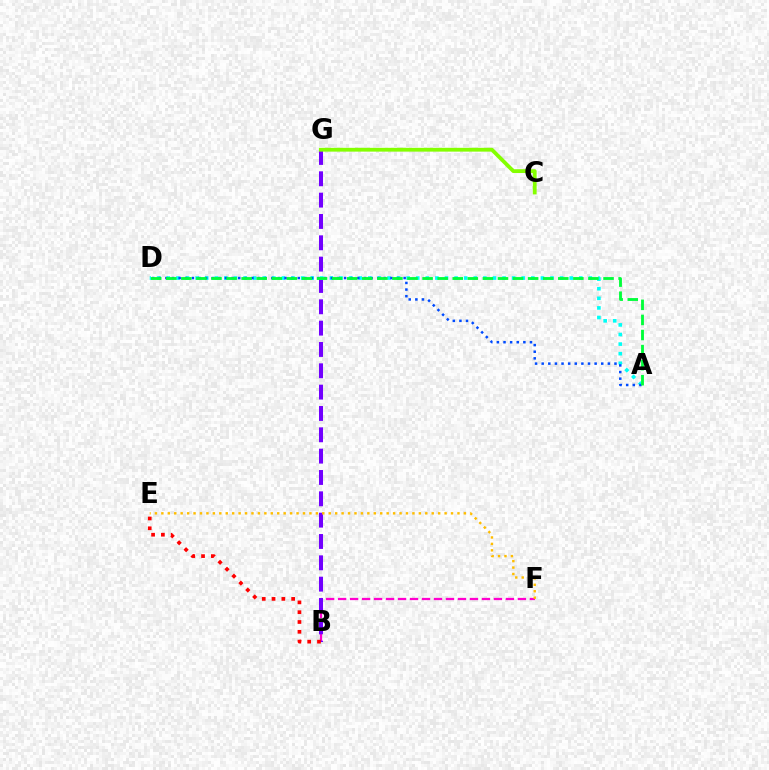{('B', 'F'): [{'color': '#ff00cf', 'line_style': 'dashed', 'thickness': 1.63}], ('B', 'G'): [{'color': '#7200ff', 'line_style': 'dashed', 'thickness': 2.9}], ('C', 'G'): [{'color': '#84ff00', 'line_style': 'solid', 'thickness': 2.74}], ('B', 'E'): [{'color': '#ff0000', 'line_style': 'dotted', 'thickness': 2.66}], ('A', 'D'): [{'color': '#00fff6', 'line_style': 'dotted', 'thickness': 2.61}, {'color': '#004bff', 'line_style': 'dotted', 'thickness': 1.8}, {'color': '#00ff39', 'line_style': 'dashed', 'thickness': 2.05}], ('E', 'F'): [{'color': '#ffbd00', 'line_style': 'dotted', 'thickness': 1.75}]}